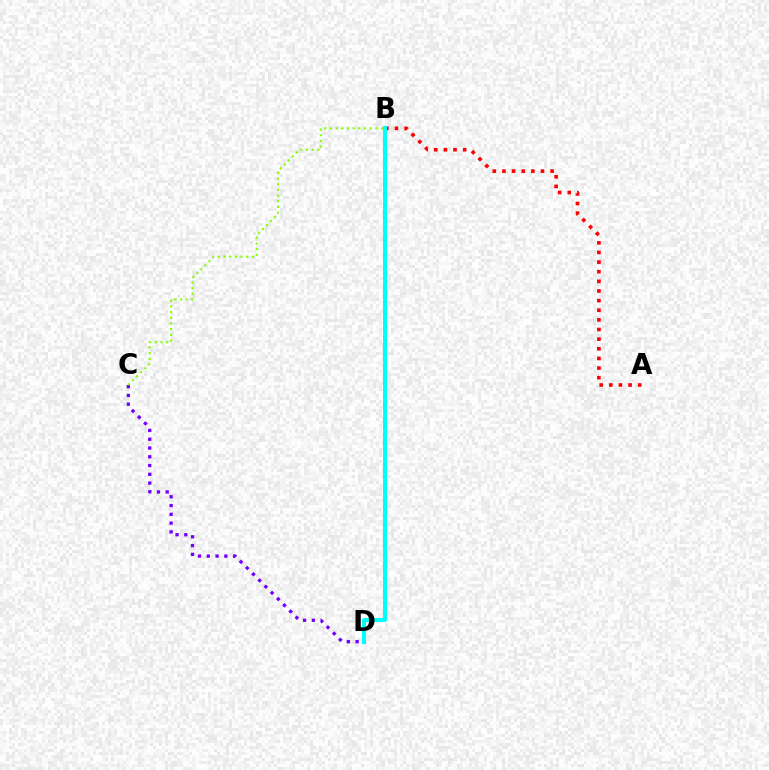{('A', 'B'): [{'color': '#ff0000', 'line_style': 'dotted', 'thickness': 2.62}], ('C', 'D'): [{'color': '#7200ff', 'line_style': 'dotted', 'thickness': 2.38}], ('B', 'D'): [{'color': '#00fff6', 'line_style': 'solid', 'thickness': 2.92}], ('B', 'C'): [{'color': '#84ff00', 'line_style': 'dotted', 'thickness': 1.54}]}